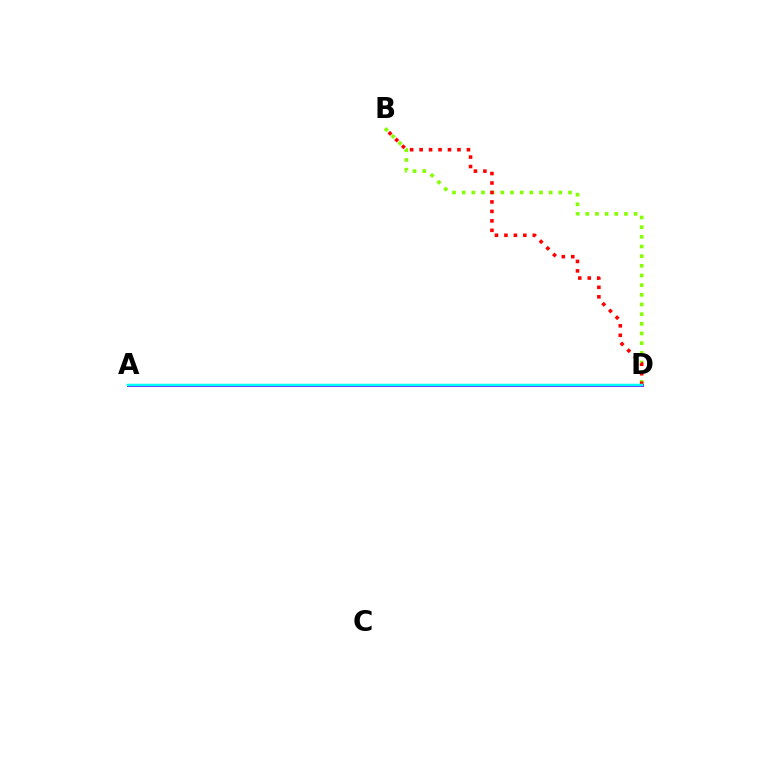{('B', 'D'): [{'color': '#84ff00', 'line_style': 'dotted', 'thickness': 2.63}, {'color': '#ff0000', 'line_style': 'dotted', 'thickness': 2.57}], ('A', 'D'): [{'color': '#7200ff', 'line_style': 'solid', 'thickness': 2.05}, {'color': '#00fff6', 'line_style': 'solid', 'thickness': 1.79}]}